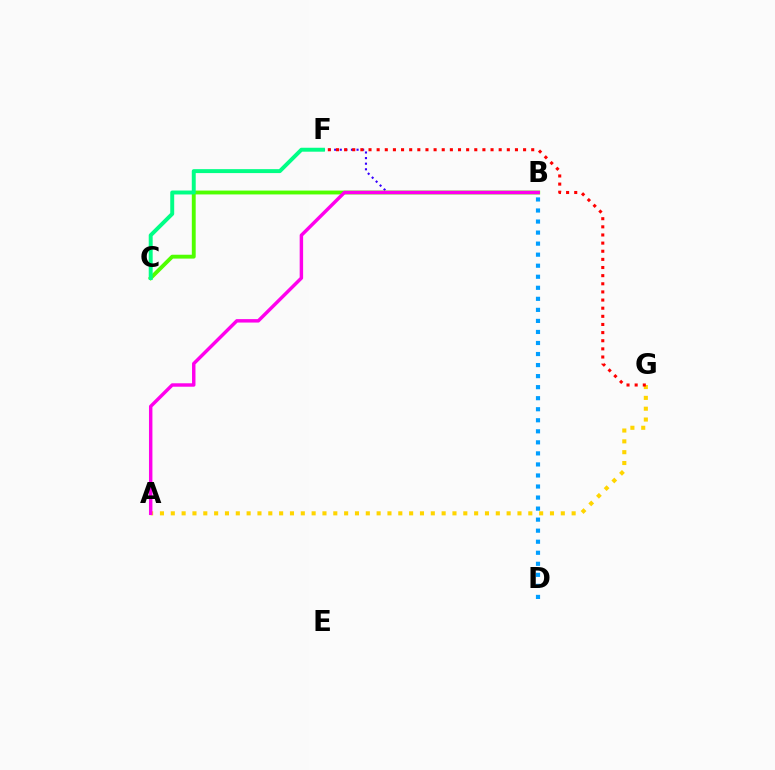{('B', 'F'): [{'color': '#3700ff', 'line_style': 'dotted', 'thickness': 1.52}], ('B', 'C'): [{'color': '#4fff00', 'line_style': 'solid', 'thickness': 2.78}], ('A', 'G'): [{'color': '#ffd500', 'line_style': 'dotted', 'thickness': 2.94}], ('B', 'D'): [{'color': '#009eff', 'line_style': 'dotted', 'thickness': 3.0}], ('C', 'F'): [{'color': '#00ff86', 'line_style': 'solid', 'thickness': 2.84}], ('F', 'G'): [{'color': '#ff0000', 'line_style': 'dotted', 'thickness': 2.21}], ('A', 'B'): [{'color': '#ff00ed', 'line_style': 'solid', 'thickness': 2.48}]}